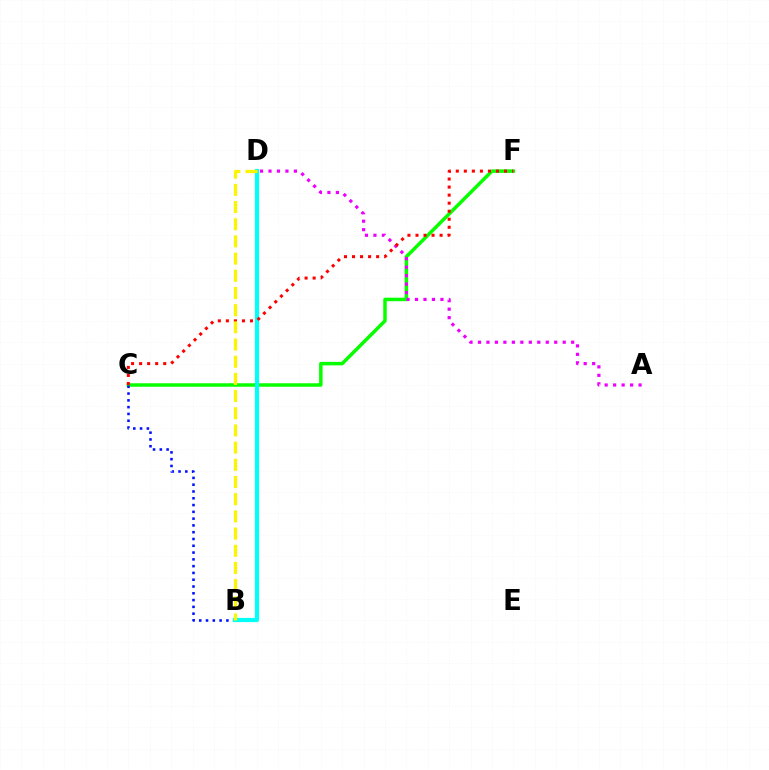{('C', 'F'): [{'color': '#08ff00', 'line_style': 'solid', 'thickness': 2.52}, {'color': '#ff0000', 'line_style': 'dotted', 'thickness': 2.18}], ('B', 'C'): [{'color': '#0010ff', 'line_style': 'dotted', 'thickness': 1.84}], ('B', 'D'): [{'color': '#00fff6', 'line_style': 'solid', 'thickness': 3.0}, {'color': '#fcf500', 'line_style': 'dashed', 'thickness': 2.33}], ('A', 'D'): [{'color': '#ee00ff', 'line_style': 'dotted', 'thickness': 2.3}]}